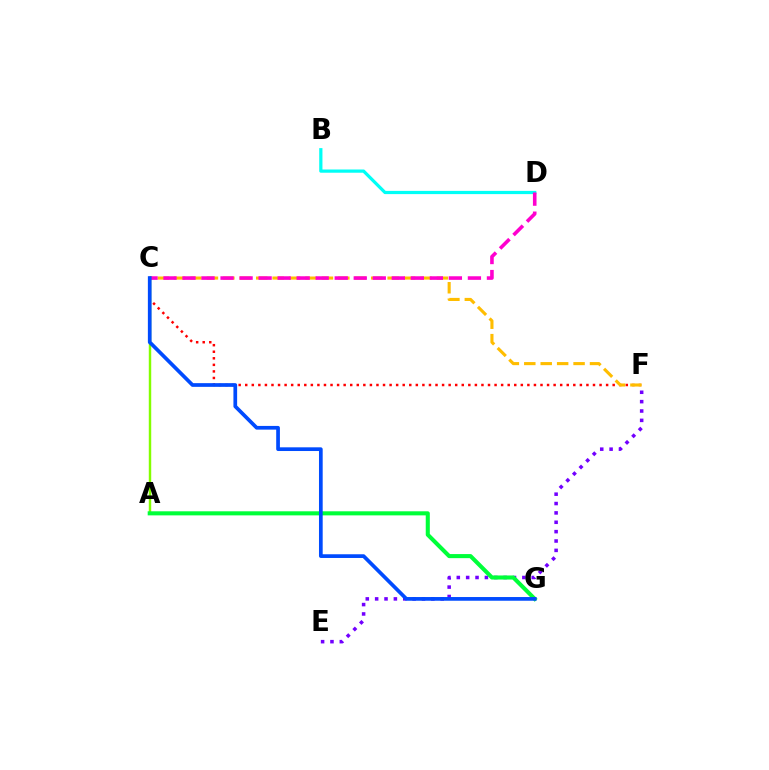{('C', 'F'): [{'color': '#ff0000', 'line_style': 'dotted', 'thickness': 1.78}, {'color': '#ffbd00', 'line_style': 'dashed', 'thickness': 2.23}], ('E', 'F'): [{'color': '#7200ff', 'line_style': 'dotted', 'thickness': 2.54}], ('B', 'D'): [{'color': '#00fff6', 'line_style': 'solid', 'thickness': 2.32}], ('A', 'C'): [{'color': '#84ff00', 'line_style': 'solid', 'thickness': 1.76}], ('A', 'G'): [{'color': '#00ff39', 'line_style': 'solid', 'thickness': 2.93}], ('C', 'D'): [{'color': '#ff00cf', 'line_style': 'dashed', 'thickness': 2.58}], ('C', 'G'): [{'color': '#004bff', 'line_style': 'solid', 'thickness': 2.67}]}